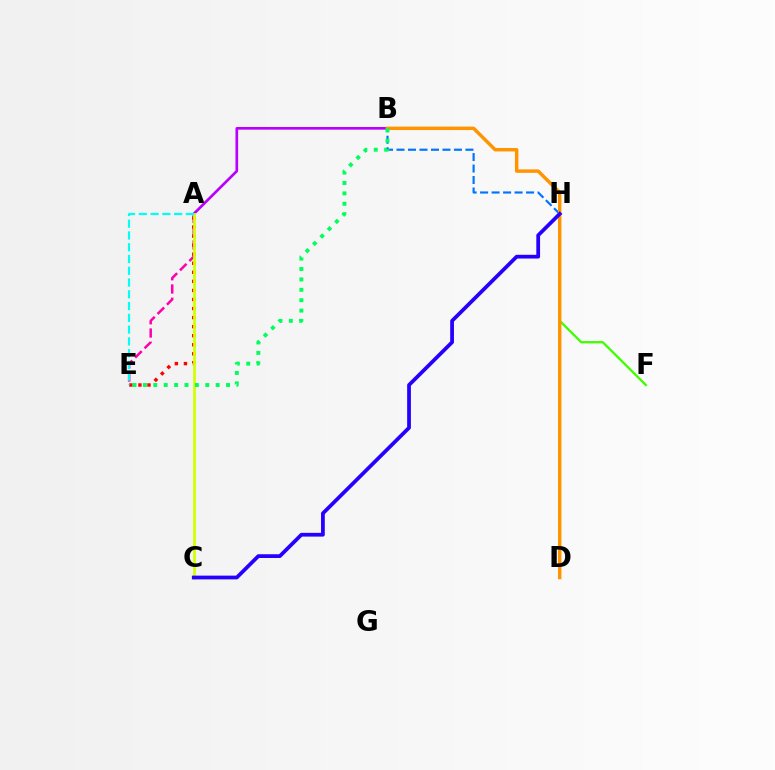{('A', 'E'): [{'color': '#ff0000', 'line_style': 'dotted', 'thickness': 2.46}, {'color': '#ff00ac', 'line_style': 'dashed', 'thickness': 1.8}, {'color': '#00fff6', 'line_style': 'dashed', 'thickness': 1.6}], ('B', 'H'): [{'color': '#0074ff', 'line_style': 'dashed', 'thickness': 1.56}], ('A', 'B'): [{'color': '#b900ff', 'line_style': 'solid', 'thickness': 1.92}], ('F', 'H'): [{'color': '#3dff00', 'line_style': 'solid', 'thickness': 1.65}], ('B', 'D'): [{'color': '#ff9400', 'line_style': 'solid', 'thickness': 2.47}], ('A', 'C'): [{'color': '#d1ff00', 'line_style': 'solid', 'thickness': 1.99}], ('C', 'H'): [{'color': '#2500ff', 'line_style': 'solid', 'thickness': 2.7}], ('B', 'E'): [{'color': '#00ff5c', 'line_style': 'dotted', 'thickness': 2.82}]}